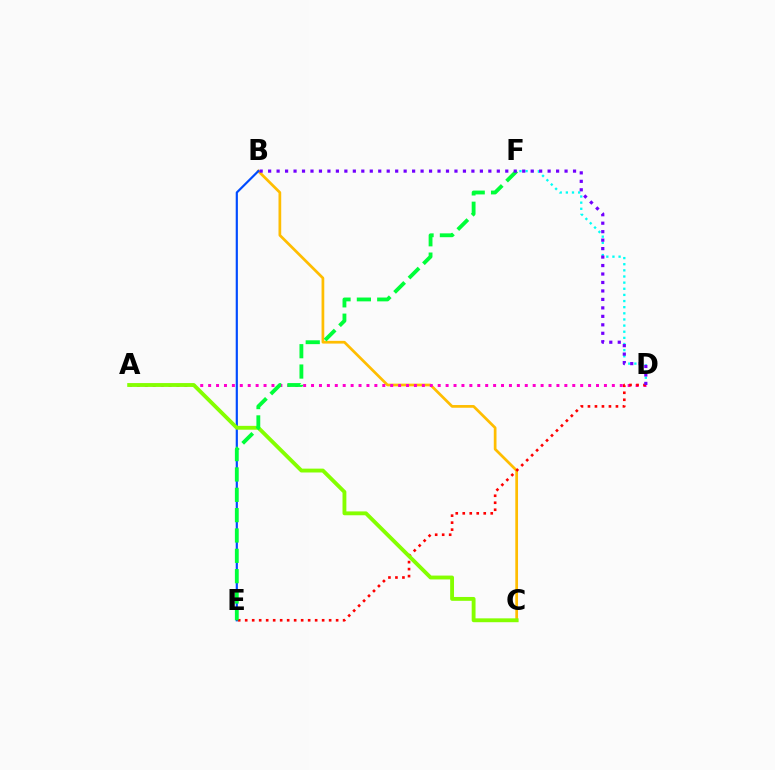{('B', 'C'): [{'color': '#ffbd00', 'line_style': 'solid', 'thickness': 1.96}], ('D', 'F'): [{'color': '#00fff6', 'line_style': 'dotted', 'thickness': 1.67}], ('B', 'E'): [{'color': '#004bff', 'line_style': 'solid', 'thickness': 1.57}], ('A', 'D'): [{'color': '#ff00cf', 'line_style': 'dotted', 'thickness': 2.15}], ('D', 'E'): [{'color': '#ff0000', 'line_style': 'dotted', 'thickness': 1.9}], ('A', 'C'): [{'color': '#84ff00', 'line_style': 'solid', 'thickness': 2.78}], ('E', 'F'): [{'color': '#00ff39', 'line_style': 'dashed', 'thickness': 2.76}], ('B', 'D'): [{'color': '#7200ff', 'line_style': 'dotted', 'thickness': 2.3}]}